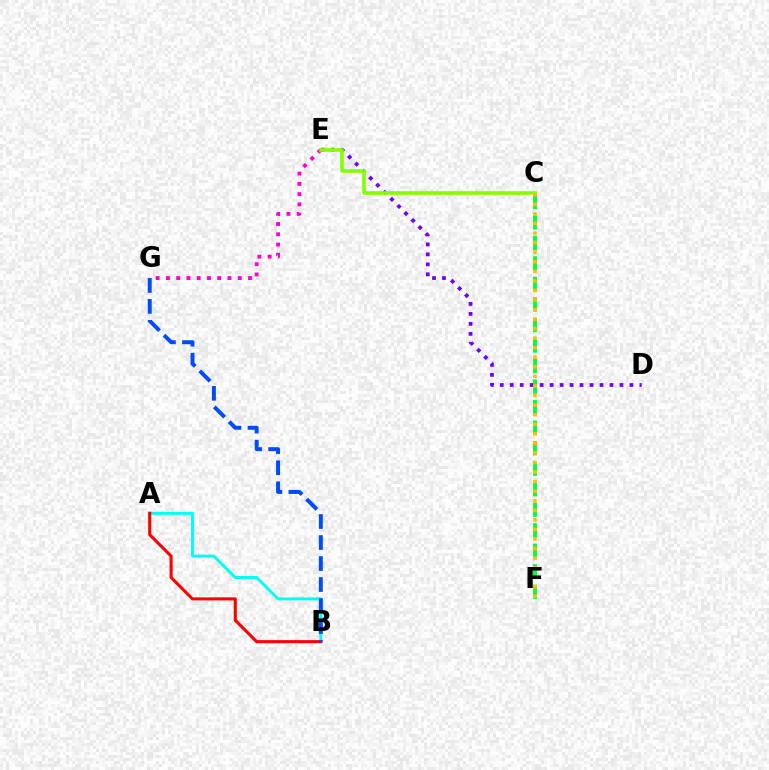{('A', 'B'): [{'color': '#00fff6', 'line_style': 'solid', 'thickness': 2.14}, {'color': '#ff0000', 'line_style': 'solid', 'thickness': 2.21}], ('E', 'G'): [{'color': '#ff00cf', 'line_style': 'dotted', 'thickness': 2.79}], ('B', 'G'): [{'color': '#004bff', 'line_style': 'dashed', 'thickness': 2.85}], ('D', 'E'): [{'color': '#7200ff', 'line_style': 'dotted', 'thickness': 2.71}], ('C', 'E'): [{'color': '#84ff00', 'line_style': 'solid', 'thickness': 2.59}], ('C', 'F'): [{'color': '#00ff39', 'line_style': 'dashed', 'thickness': 2.79}, {'color': '#ffbd00', 'line_style': 'dotted', 'thickness': 2.6}]}